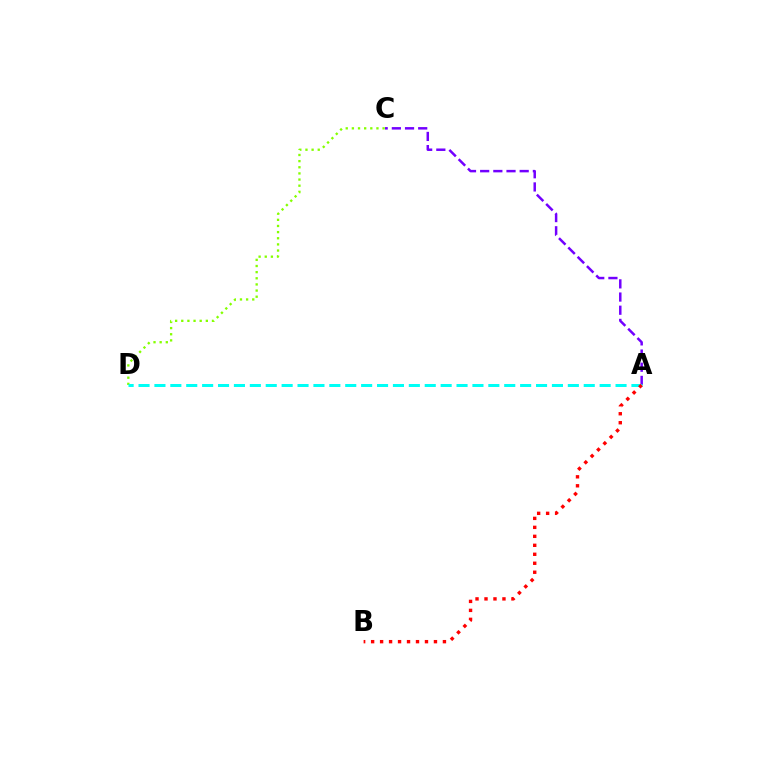{('A', 'C'): [{'color': '#7200ff', 'line_style': 'dashed', 'thickness': 1.79}], ('C', 'D'): [{'color': '#84ff00', 'line_style': 'dotted', 'thickness': 1.67}], ('A', 'D'): [{'color': '#00fff6', 'line_style': 'dashed', 'thickness': 2.16}], ('A', 'B'): [{'color': '#ff0000', 'line_style': 'dotted', 'thickness': 2.44}]}